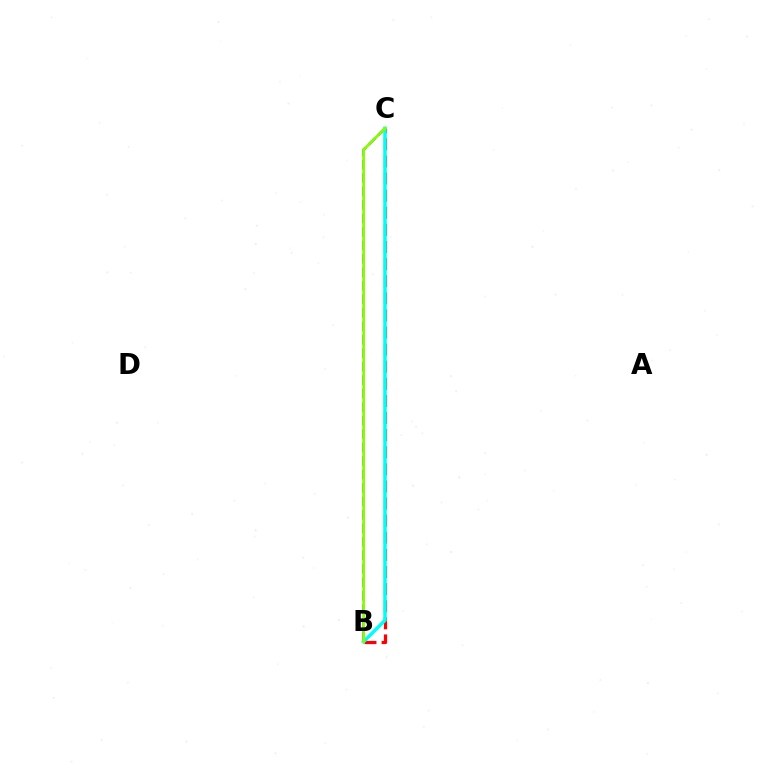{('B', 'C'): [{'color': '#ff0000', 'line_style': 'dashed', 'thickness': 2.32}, {'color': '#7200ff', 'line_style': 'dashed', 'thickness': 1.83}, {'color': '#00fff6', 'line_style': 'solid', 'thickness': 2.51}, {'color': '#84ff00', 'line_style': 'solid', 'thickness': 2.0}]}